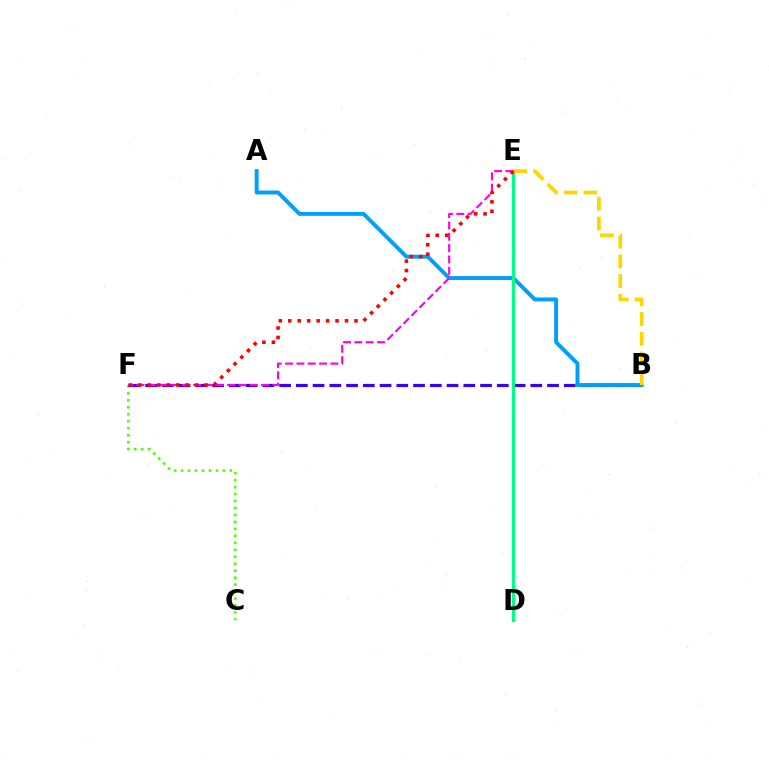{('C', 'F'): [{'color': '#4fff00', 'line_style': 'dotted', 'thickness': 1.89}], ('B', 'F'): [{'color': '#3700ff', 'line_style': 'dashed', 'thickness': 2.28}], ('A', 'B'): [{'color': '#009eff', 'line_style': 'solid', 'thickness': 2.82}], ('D', 'E'): [{'color': '#00ff86', 'line_style': 'solid', 'thickness': 2.27}], ('B', 'E'): [{'color': '#ffd500', 'line_style': 'dashed', 'thickness': 2.68}], ('E', 'F'): [{'color': '#ff00ed', 'line_style': 'dashed', 'thickness': 1.54}, {'color': '#ff0000', 'line_style': 'dotted', 'thickness': 2.57}]}